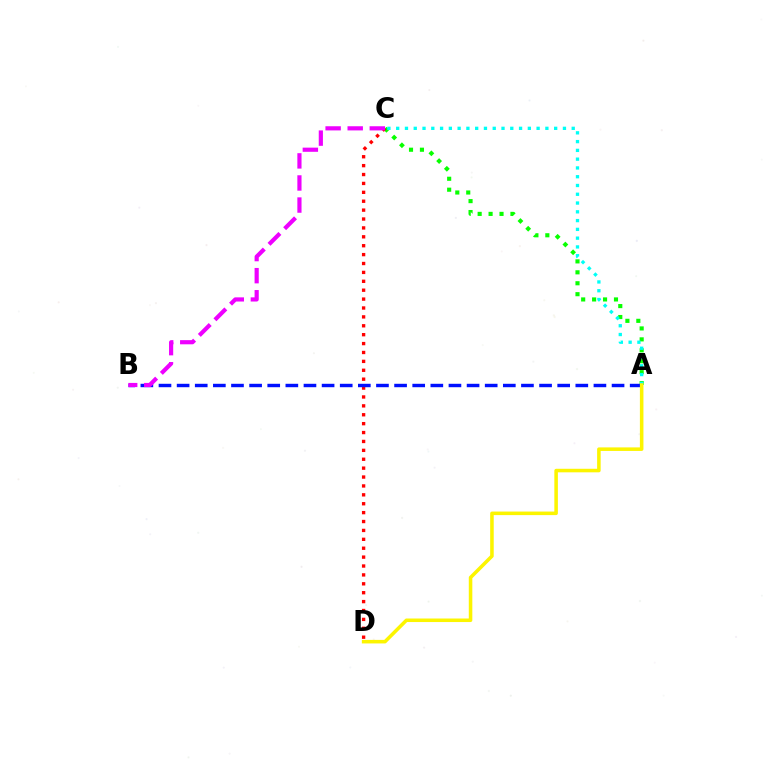{('A', 'C'): [{'color': '#08ff00', 'line_style': 'dotted', 'thickness': 2.97}, {'color': '#00fff6', 'line_style': 'dotted', 'thickness': 2.38}], ('C', 'D'): [{'color': '#ff0000', 'line_style': 'dotted', 'thickness': 2.42}], ('A', 'B'): [{'color': '#0010ff', 'line_style': 'dashed', 'thickness': 2.46}], ('B', 'C'): [{'color': '#ee00ff', 'line_style': 'dashed', 'thickness': 3.0}], ('A', 'D'): [{'color': '#fcf500', 'line_style': 'solid', 'thickness': 2.55}]}